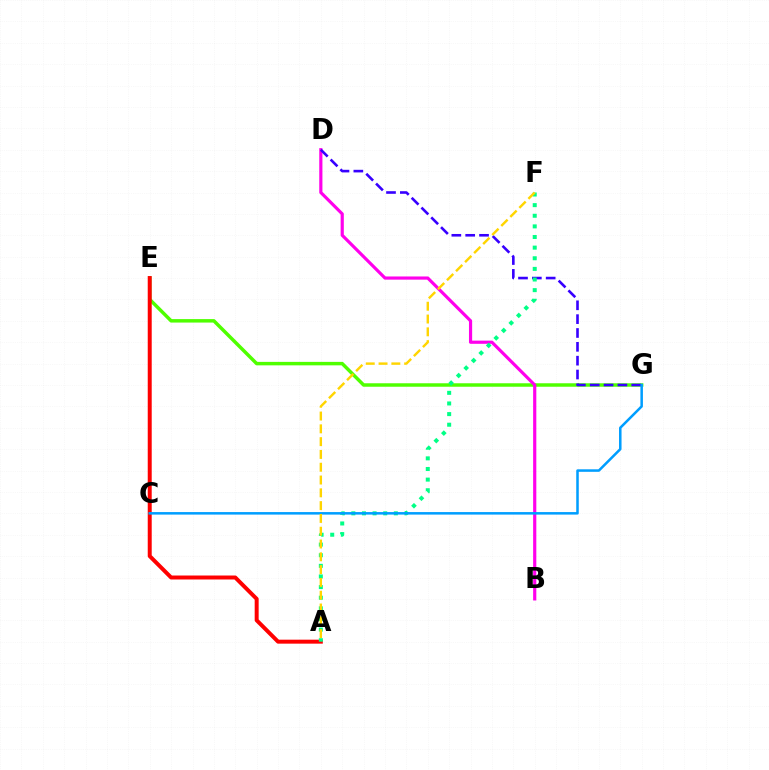{('E', 'G'): [{'color': '#4fff00', 'line_style': 'solid', 'thickness': 2.5}], ('B', 'D'): [{'color': '#ff00ed', 'line_style': 'solid', 'thickness': 2.29}], ('D', 'G'): [{'color': '#3700ff', 'line_style': 'dashed', 'thickness': 1.88}], ('A', 'E'): [{'color': '#ff0000', 'line_style': 'solid', 'thickness': 2.86}], ('A', 'F'): [{'color': '#00ff86', 'line_style': 'dotted', 'thickness': 2.89}, {'color': '#ffd500', 'line_style': 'dashed', 'thickness': 1.74}], ('C', 'G'): [{'color': '#009eff', 'line_style': 'solid', 'thickness': 1.81}]}